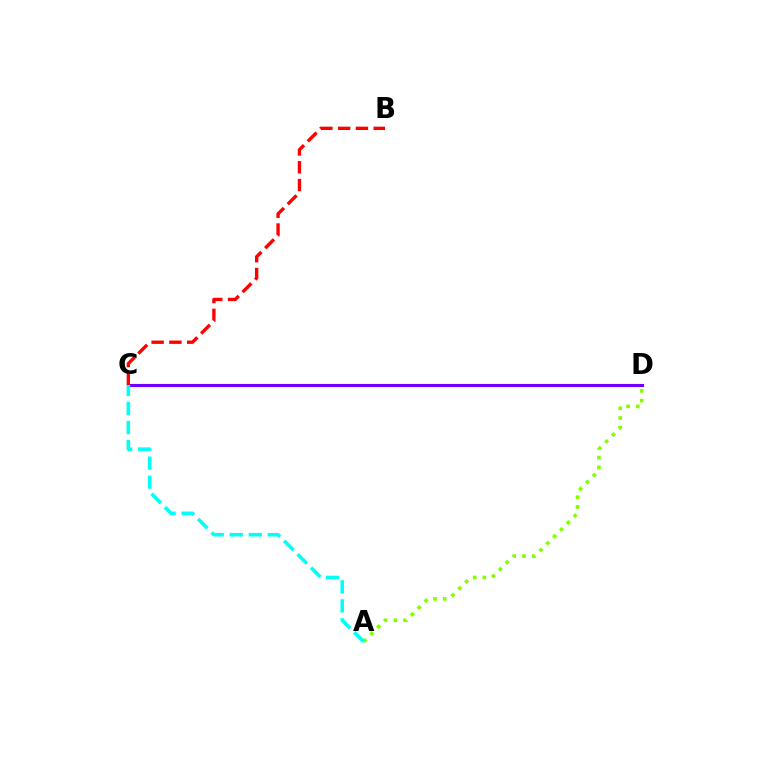{('C', 'D'): [{'color': '#7200ff', 'line_style': 'solid', 'thickness': 2.24}], ('A', 'D'): [{'color': '#84ff00', 'line_style': 'dotted', 'thickness': 2.64}], ('A', 'C'): [{'color': '#00fff6', 'line_style': 'dashed', 'thickness': 2.58}], ('B', 'C'): [{'color': '#ff0000', 'line_style': 'dashed', 'thickness': 2.42}]}